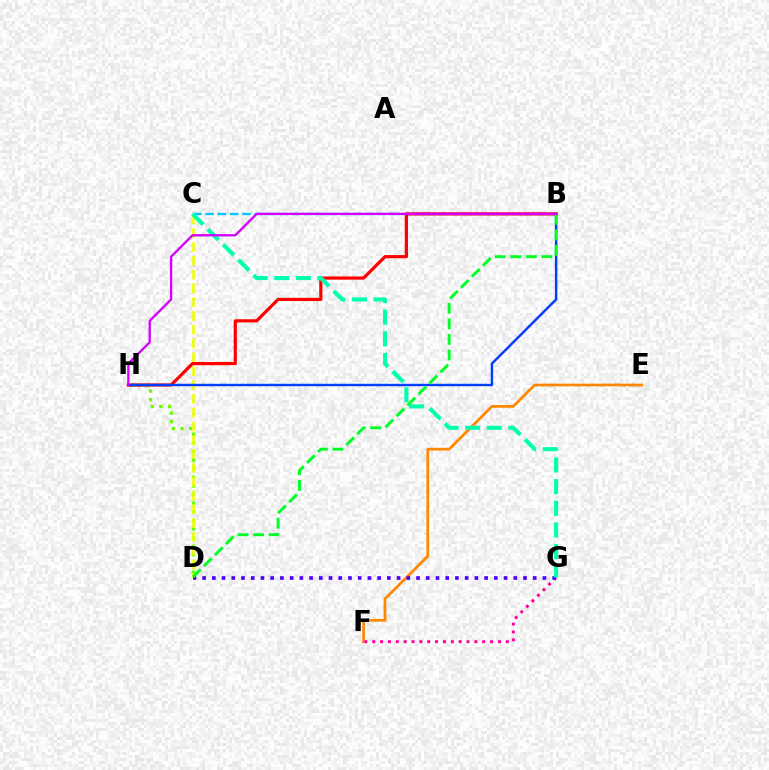{('D', 'H'): [{'color': '#66ff00', 'line_style': 'dotted', 'thickness': 2.34}], ('E', 'F'): [{'color': '#ff8800', 'line_style': 'solid', 'thickness': 1.96}], ('B', 'C'): [{'color': '#00c7ff', 'line_style': 'dashed', 'thickness': 1.67}], ('C', 'D'): [{'color': '#eeff00', 'line_style': 'dashed', 'thickness': 1.88}], ('F', 'G'): [{'color': '#ff00a0', 'line_style': 'dotted', 'thickness': 2.13}], ('D', 'G'): [{'color': '#4f00ff', 'line_style': 'dotted', 'thickness': 2.64}], ('B', 'H'): [{'color': '#ff0000', 'line_style': 'solid', 'thickness': 2.29}, {'color': '#003fff', 'line_style': 'solid', 'thickness': 1.76}, {'color': '#d600ff', 'line_style': 'solid', 'thickness': 1.67}], ('C', 'G'): [{'color': '#00ffaf', 'line_style': 'dashed', 'thickness': 2.94}], ('B', 'D'): [{'color': '#00ff27', 'line_style': 'dashed', 'thickness': 2.11}]}